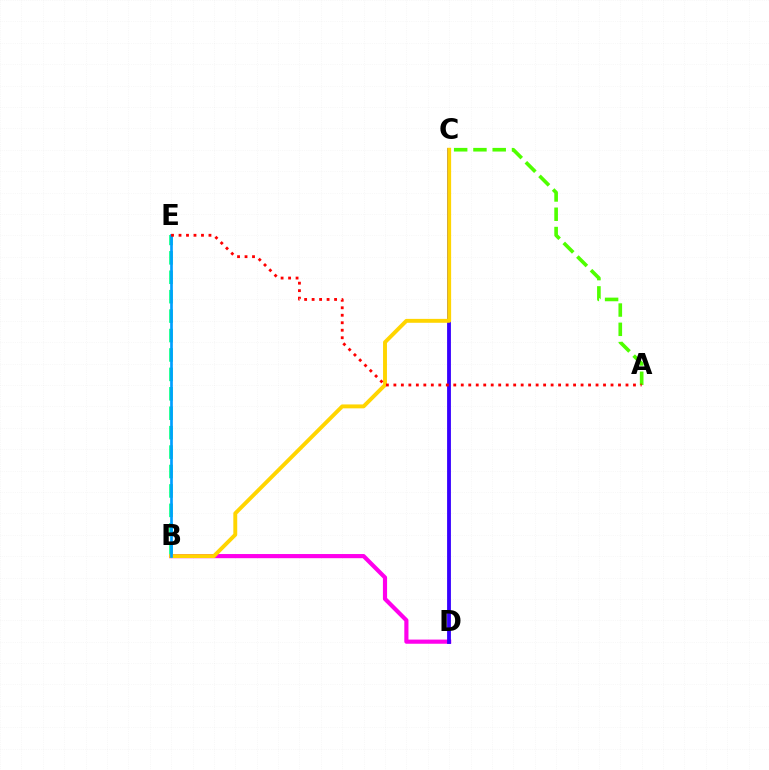{('B', 'D'): [{'color': '#ff00ed', 'line_style': 'solid', 'thickness': 3.0}], ('C', 'D'): [{'color': '#3700ff', 'line_style': 'solid', 'thickness': 2.75}], ('B', 'E'): [{'color': '#00ff86', 'line_style': 'dashed', 'thickness': 2.64}, {'color': '#009eff', 'line_style': 'solid', 'thickness': 1.93}], ('A', 'C'): [{'color': '#4fff00', 'line_style': 'dashed', 'thickness': 2.62}], ('B', 'C'): [{'color': '#ffd500', 'line_style': 'solid', 'thickness': 2.81}], ('A', 'E'): [{'color': '#ff0000', 'line_style': 'dotted', 'thickness': 2.03}]}